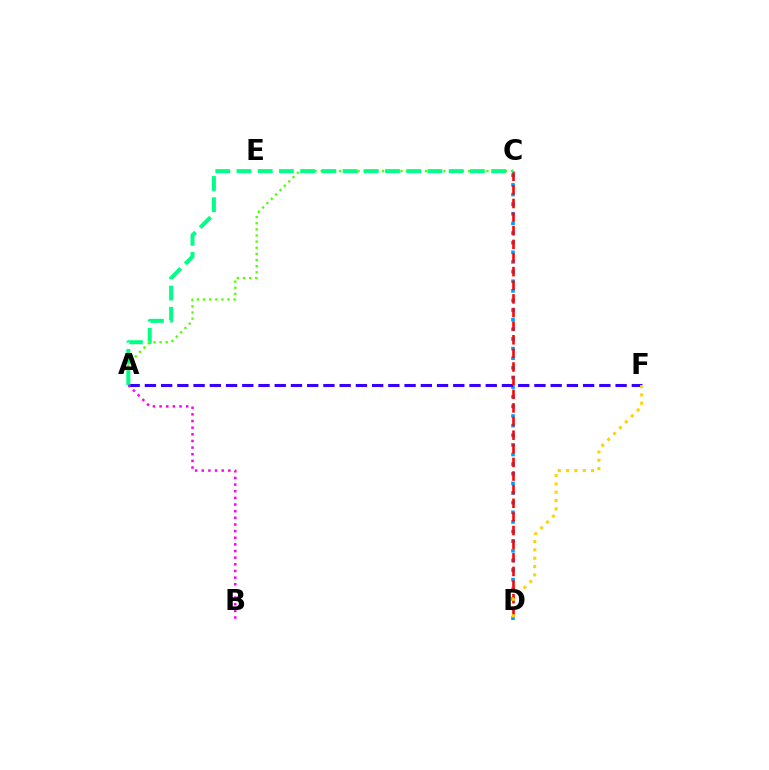{('A', 'C'): [{'color': '#4fff00', 'line_style': 'dotted', 'thickness': 1.67}, {'color': '#00ff86', 'line_style': 'dashed', 'thickness': 2.88}], ('C', 'D'): [{'color': '#009eff', 'line_style': 'dotted', 'thickness': 2.62}, {'color': '#ff0000', 'line_style': 'dashed', 'thickness': 1.85}], ('A', 'F'): [{'color': '#3700ff', 'line_style': 'dashed', 'thickness': 2.2}], ('D', 'F'): [{'color': '#ffd500', 'line_style': 'dotted', 'thickness': 2.26}], ('A', 'B'): [{'color': '#ff00ed', 'line_style': 'dotted', 'thickness': 1.81}]}